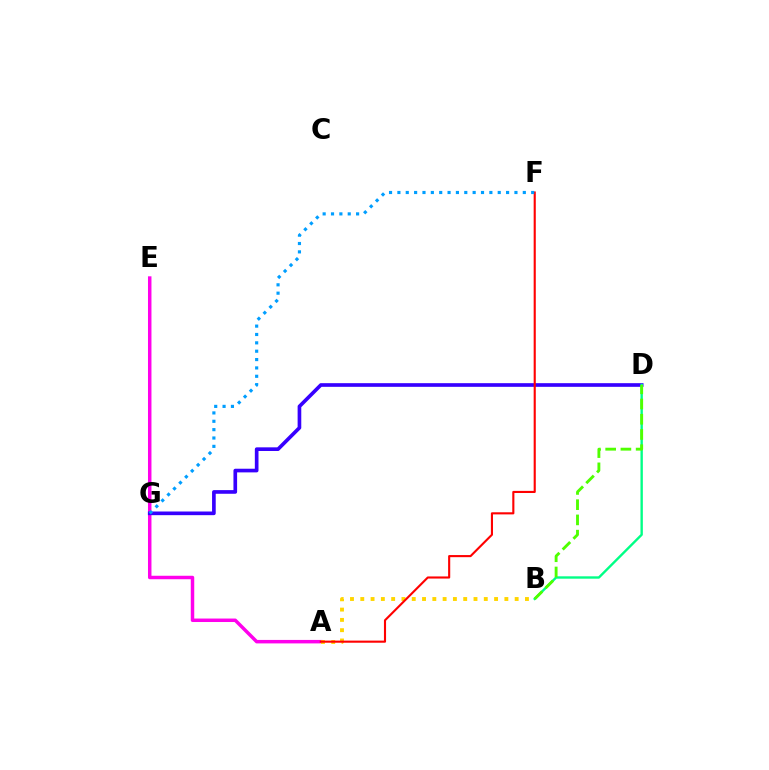{('A', 'E'): [{'color': '#ff00ed', 'line_style': 'solid', 'thickness': 2.5}], ('D', 'G'): [{'color': '#3700ff', 'line_style': 'solid', 'thickness': 2.63}], ('A', 'B'): [{'color': '#ffd500', 'line_style': 'dotted', 'thickness': 2.8}], ('A', 'F'): [{'color': '#ff0000', 'line_style': 'solid', 'thickness': 1.52}], ('B', 'D'): [{'color': '#00ff86', 'line_style': 'solid', 'thickness': 1.71}, {'color': '#4fff00', 'line_style': 'dashed', 'thickness': 2.07}], ('F', 'G'): [{'color': '#009eff', 'line_style': 'dotted', 'thickness': 2.27}]}